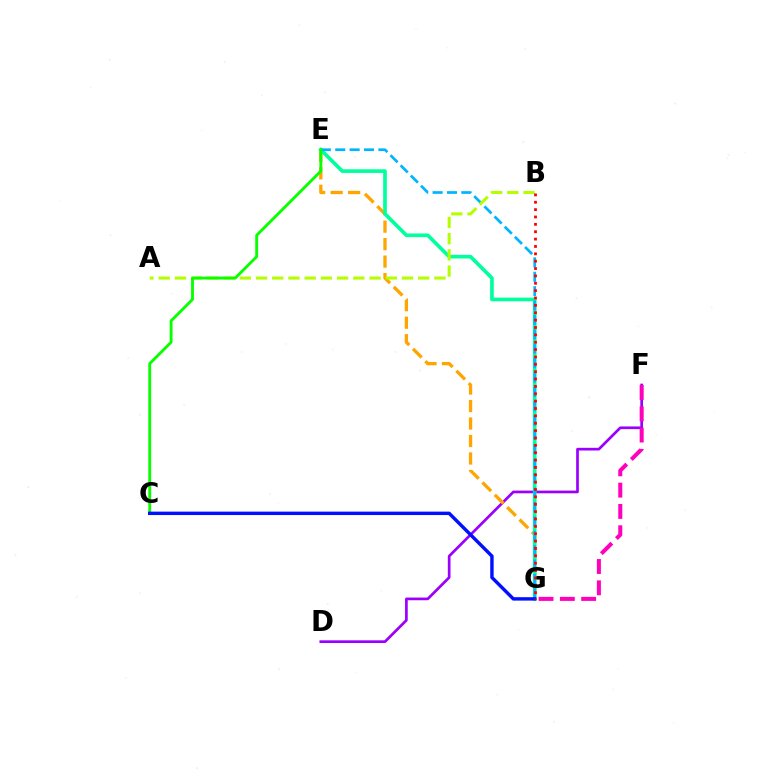{('D', 'F'): [{'color': '#9b00ff', 'line_style': 'solid', 'thickness': 1.94}], ('E', 'G'): [{'color': '#ffa500', 'line_style': 'dashed', 'thickness': 2.38}, {'color': '#00ff9d', 'line_style': 'solid', 'thickness': 2.63}, {'color': '#00b5ff', 'line_style': 'dashed', 'thickness': 1.95}], ('A', 'B'): [{'color': '#b3ff00', 'line_style': 'dashed', 'thickness': 2.2}], ('F', 'G'): [{'color': '#ff00bd', 'line_style': 'dashed', 'thickness': 2.89}], ('C', 'E'): [{'color': '#08ff00', 'line_style': 'solid', 'thickness': 2.06}], ('C', 'G'): [{'color': '#0010ff', 'line_style': 'solid', 'thickness': 2.46}], ('B', 'G'): [{'color': '#ff0000', 'line_style': 'dotted', 'thickness': 2.0}]}